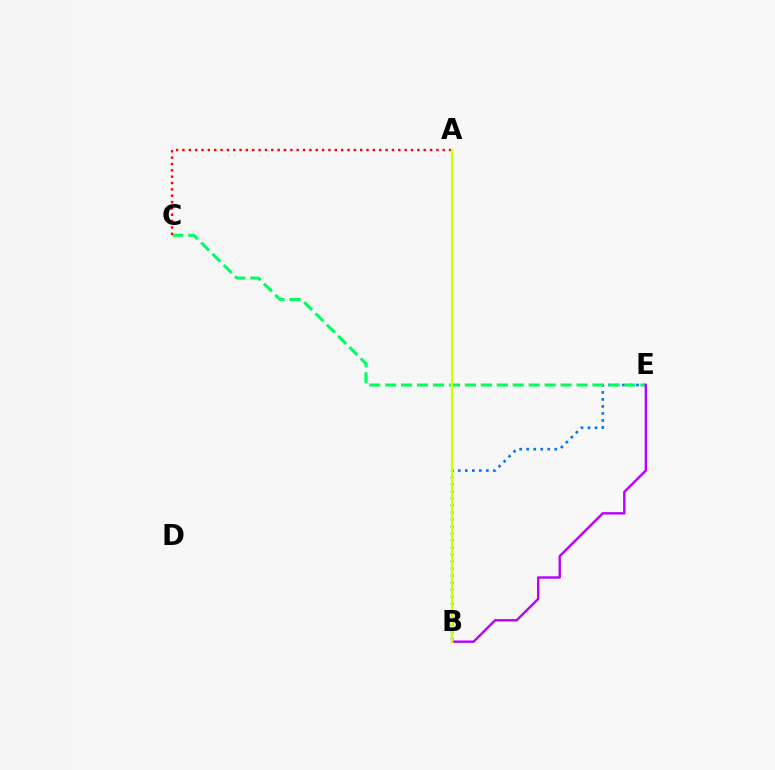{('B', 'E'): [{'color': '#0074ff', 'line_style': 'dotted', 'thickness': 1.91}, {'color': '#b900ff', 'line_style': 'solid', 'thickness': 1.72}], ('C', 'E'): [{'color': '#00ff5c', 'line_style': 'dashed', 'thickness': 2.17}], ('A', 'C'): [{'color': '#ff0000', 'line_style': 'dotted', 'thickness': 1.72}], ('A', 'B'): [{'color': '#d1ff00', 'line_style': 'solid', 'thickness': 1.68}]}